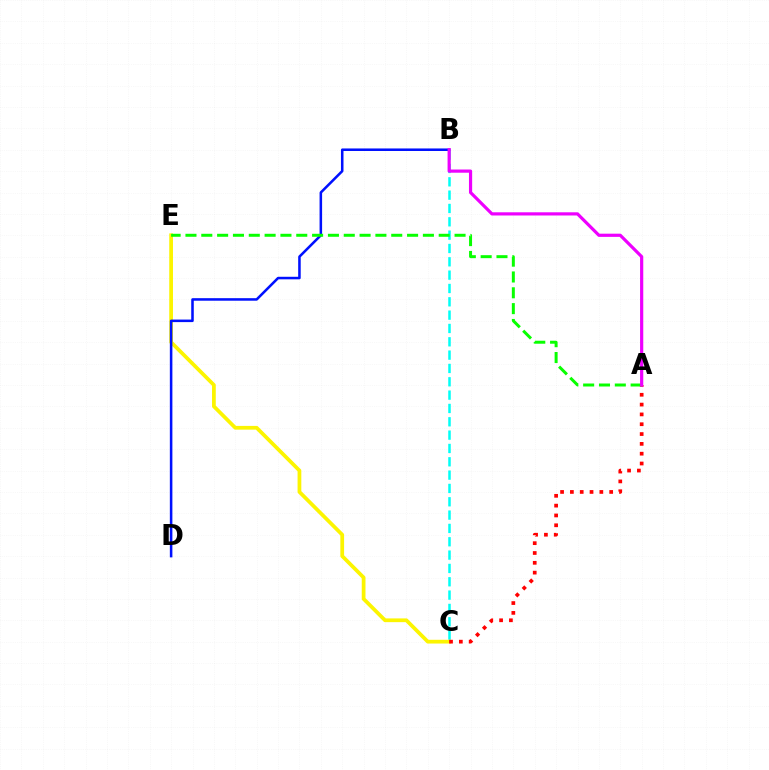{('B', 'C'): [{'color': '#00fff6', 'line_style': 'dashed', 'thickness': 1.81}], ('C', 'E'): [{'color': '#fcf500', 'line_style': 'solid', 'thickness': 2.7}], ('B', 'D'): [{'color': '#0010ff', 'line_style': 'solid', 'thickness': 1.83}], ('A', 'C'): [{'color': '#ff0000', 'line_style': 'dotted', 'thickness': 2.67}], ('A', 'E'): [{'color': '#08ff00', 'line_style': 'dashed', 'thickness': 2.15}], ('A', 'B'): [{'color': '#ee00ff', 'line_style': 'solid', 'thickness': 2.3}]}